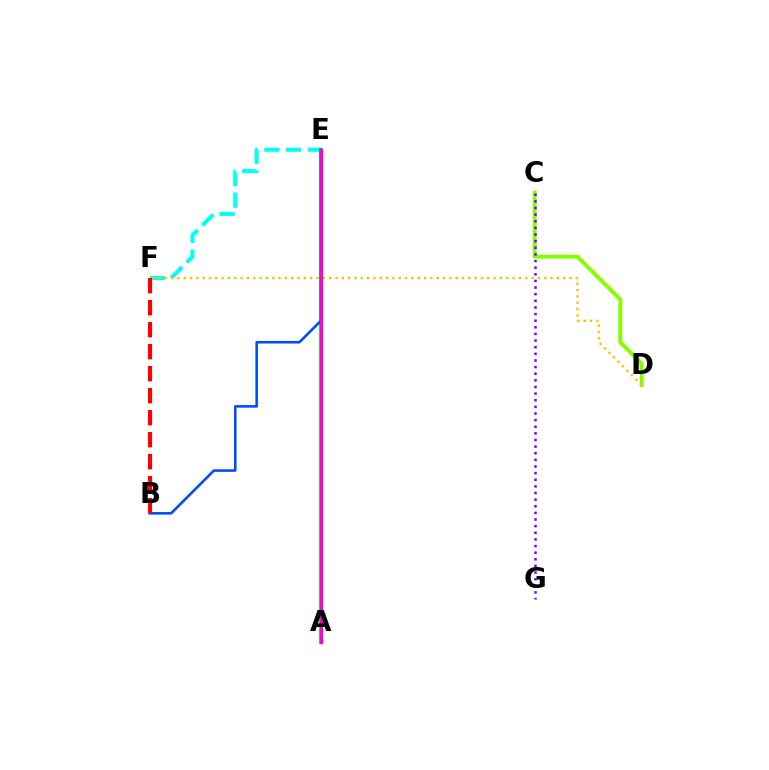{('C', 'D'): [{'color': '#84ff00', 'line_style': 'solid', 'thickness': 2.82}], ('E', 'F'): [{'color': '#00fff6', 'line_style': 'dashed', 'thickness': 2.96}], ('C', 'G'): [{'color': '#7200ff', 'line_style': 'dotted', 'thickness': 1.8}], ('D', 'F'): [{'color': '#ffbd00', 'line_style': 'dotted', 'thickness': 1.72}], ('A', 'E'): [{'color': '#00ff39', 'line_style': 'solid', 'thickness': 2.91}, {'color': '#ff00cf', 'line_style': 'solid', 'thickness': 2.42}], ('B', 'E'): [{'color': '#004bff', 'line_style': 'solid', 'thickness': 1.86}], ('B', 'F'): [{'color': '#ff0000', 'line_style': 'dashed', 'thickness': 2.99}]}